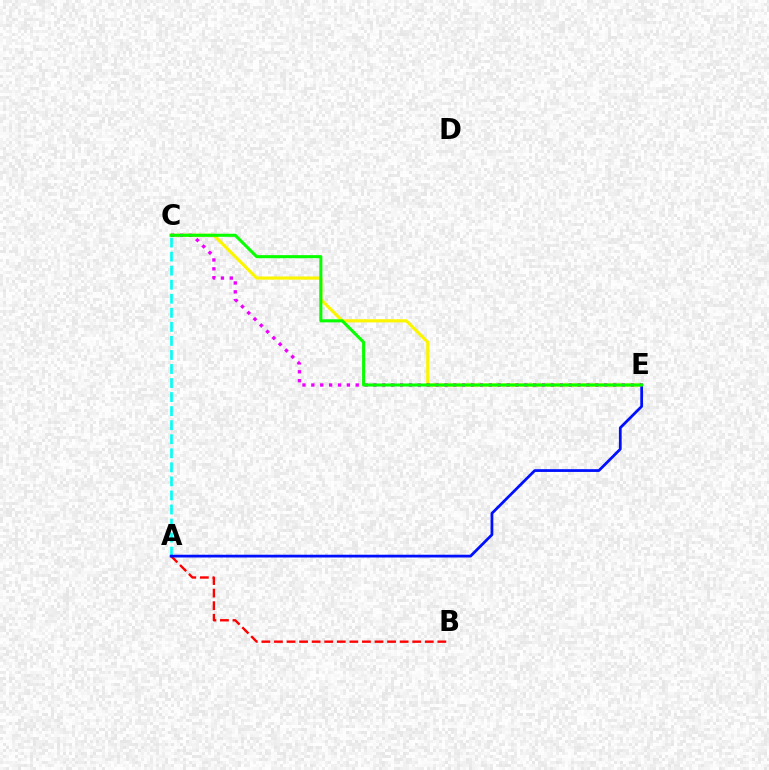{('C', 'E'): [{'color': '#fcf500', 'line_style': 'solid', 'thickness': 2.28}, {'color': '#ee00ff', 'line_style': 'dotted', 'thickness': 2.41}, {'color': '#08ff00', 'line_style': 'solid', 'thickness': 2.21}], ('A', 'B'): [{'color': '#ff0000', 'line_style': 'dashed', 'thickness': 1.71}], ('A', 'C'): [{'color': '#00fff6', 'line_style': 'dashed', 'thickness': 1.91}], ('A', 'E'): [{'color': '#0010ff', 'line_style': 'solid', 'thickness': 1.99}]}